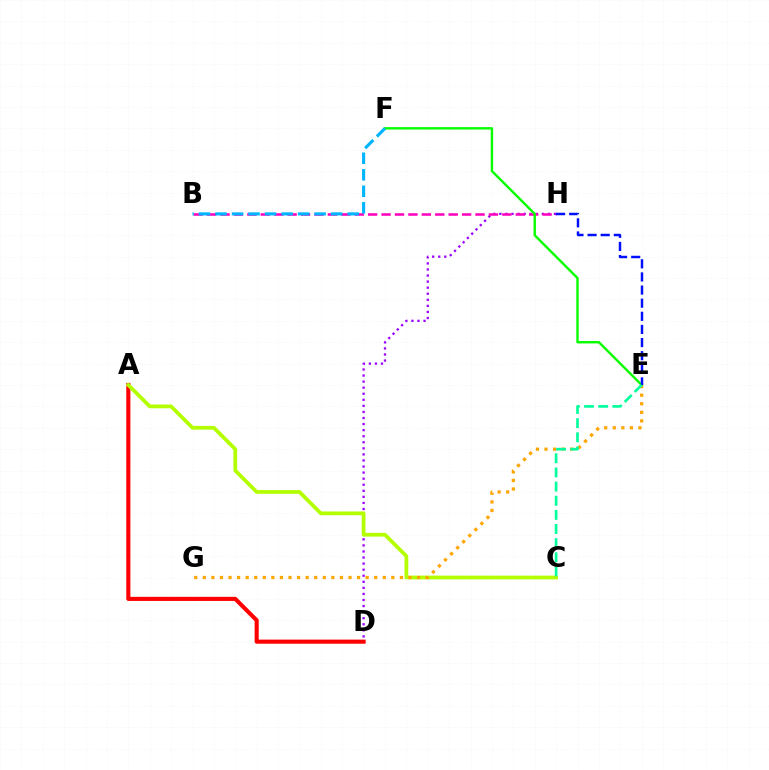{('D', 'H'): [{'color': '#9b00ff', 'line_style': 'dotted', 'thickness': 1.65}], ('B', 'H'): [{'color': '#ff00bd', 'line_style': 'dashed', 'thickness': 1.82}], ('A', 'D'): [{'color': '#ff0000', 'line_style': 'solid', 'thickness': 2.96}], ('A', 'C'): [{'color': '#b3ff00', 'line_style': 'solid', 'thickness': 2.7}], ('E', 'G'): [{'color': '#ffa500', 'line_style': 'dotted', 'thickness': 2.33}], ('E', 'F'): [{'color': '#08ff00', 'line_style': 'solid', 'thickness': 1.73}], ('E', 'H'): [{'color': '#0010ff', 'line_style': 'dashed', 'thickness': 1.78}], ('B', 'F'): [{'color': '#00b5ff', 'line_style': 'dashed', 'thickness': 2.24}], ('C', 'E'): [{'color': '#00ff9d', 'line_style': 'dashed', 'thickness': 1.92}]}